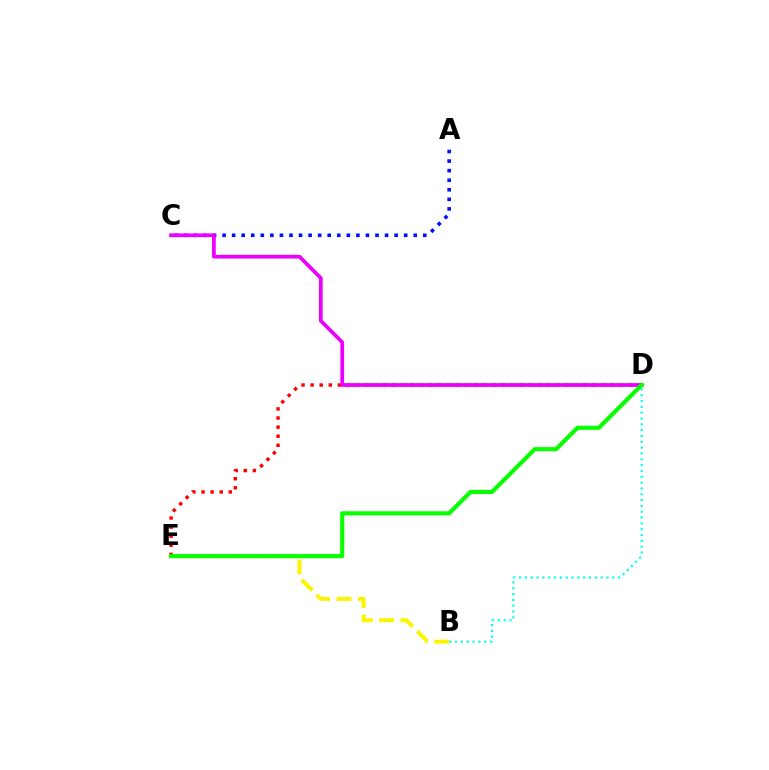{('D', 'E'): [{'color': '#ff0000', 'line_style': 'dotted', 'thickness': 2.47}, {'color': '#08ff00', 'line_style': 'solid', 'thickness': 2.98}], ('A', 'C'): [{'color': '#0010ff', 'line_style': 'dotted', 'thickness': 2.6}], ('C', 'D'): [{'color': '#ee00ff', 'line_style': 'solid', 'thickness': 2.69}], ('B', 'E'): [{'color': '#fcf500', 'line_style': 'dashed', 'thickness': 2.9}], ('B', 'D'): [{'color': '#00fff6', 'line_style': 'dotted', 'thickness': 1.58}]}